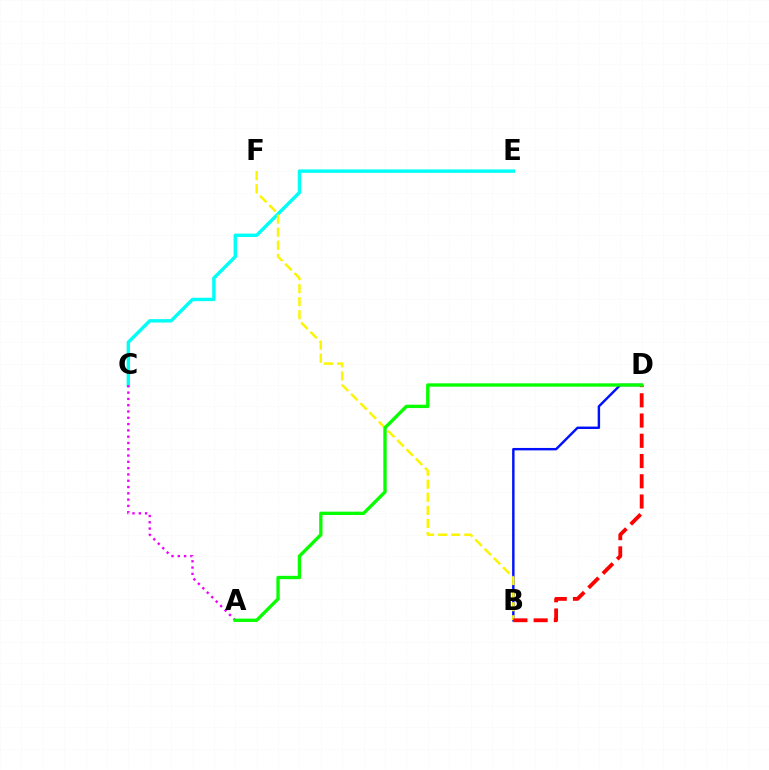{('B', 'D'): [{'color': '#0010ff', 'line_style': 'solid', 'thickness': 1.75}, {'color': '#ff0000', 'line_style': 'dashed', 'thickness': 2.75}], ('C', 'E'): [{'color': '#00fff6', 'line_style': 'solid', 'thickness': 2.46}], ('B', 'F'): [{'color': '#fcf500', 'line_style': 'dashed', 'thickness': 1.78}], ('A', 'C'): [{'color': '#ee00ff', 'line_style': 'dotted', 'thickness': 1.71}], ('A', 'D'): [{'color': '#08ff00', 'line_style': 'solid', 'thickness': 2.4}]}